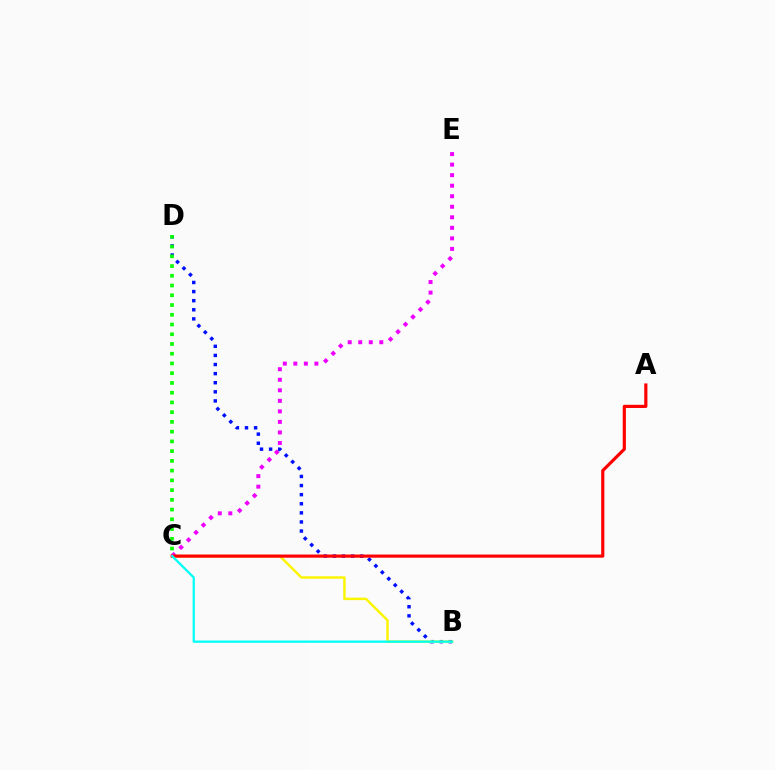{('C', 'E'): [{'color': '#ee00ff', 'line_style': 'dotted', 'thickness': 2.86}], ('B', 'D'): [{'color': '#0010ff', 'line_style': 'dotted', 'thickness': 2.47}], ('B', 'C'): [{'color': '#fcf500', 'line_style': 'solid', 'thickness': 1.77}, {'color': '#00fff6', 'line_style': 'solid', 'thickness': 1.63}], ('A', 'C'): [{'color': '#ff0000', 'line_style': 'solid', 'thickness': 2.28}], ('C', 'D'): [{'color': '#08ff00', 'line_style': 'dotted', 'thickness': 2.65}]}